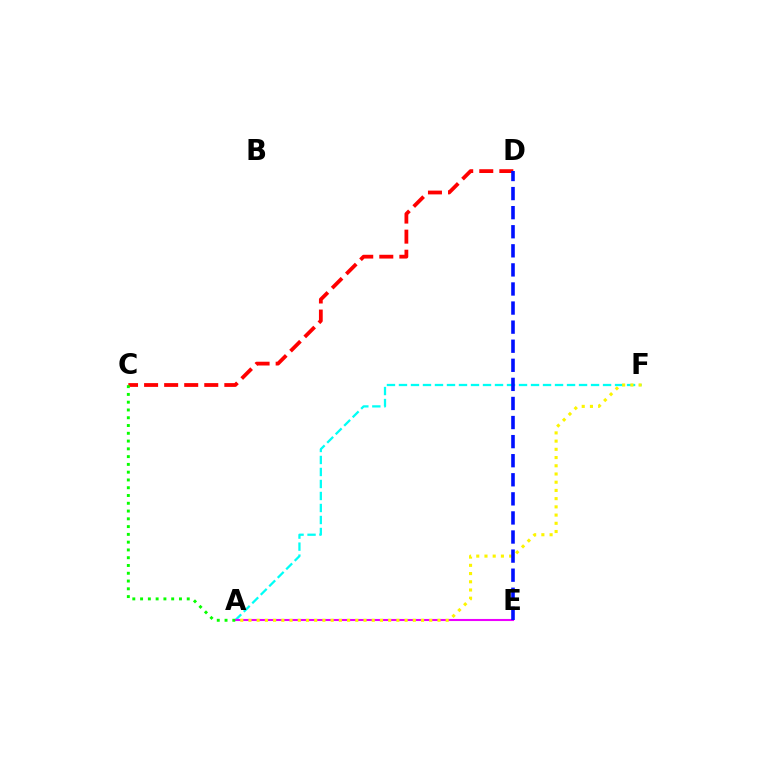{('A', 'F'): [{'color': '#00fff6', 'line_style': 'dashed', 'thickness': 1.63}, {'color': '#fcf500', 'line_style': 'dotted', 'thickness': 2.23}], ('C', 'D'): [{'color': '#ff0000', 'line_style': 'dashed', 'thickness': 2.73}], ('A', 'E'): [{'color': '#ee00ff', 'line_style': 'solid', 'thickness': 1.5}], ('A', 'C'): [{'color': '#08ff00', 'line_style': 'dotted', 'thickness': 2.11}], ('D', 'E'): [{'color': '#0010ff', 'line_style': 'dashed', 'thickness': 2.59}]}